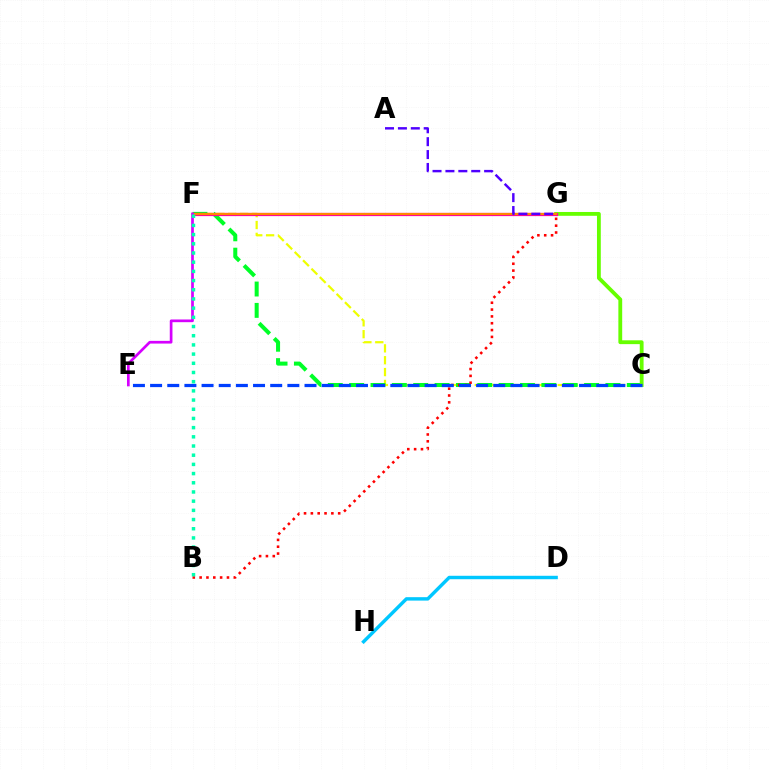{('C', 'F'): [{'color': '#eeff00', 'line_style': 'dashed', 'thickness': 1.61}, {'color': '#00ff27', 'line_style': 'dashed', 'thickness': 2.9}], ('B', 'G'): [{'color': '#ff0000', 'line_style': 'dotted', 'thickness': 1.86}], ('C', 'G'): [{'color': '#66ff00', 'line_style': 'solid', 'thickness': 2.75}], ('F', 'G'): [{'color': '#ff00a0', 'line_style': 'solid', 'thickness': 2.32}, {'color': '#ff8800', 'line_style': 'solid', 'thickness': 1.56}], ('A', 'G'): [{'color': '#4f00ff', 'line_style': 'dashed', 'thickness': 1.75}], ('D', 'H'): [{'color': '#00c7ff', 'line_style': 'solid', 'thickness': 2.47}], ('C', 'E'): [{'color': '#003fff', 'line_style': 'dashed', 'thickness': 2.33}], ('E', 'F'): [{'color': '#d600ff', 'line_style': 'solid', 'thickness': 1.94}], ('B', 'F'): [{'color': '#00ffaf', 'line_style': 'dotted', 'thickness': 2.5}]}